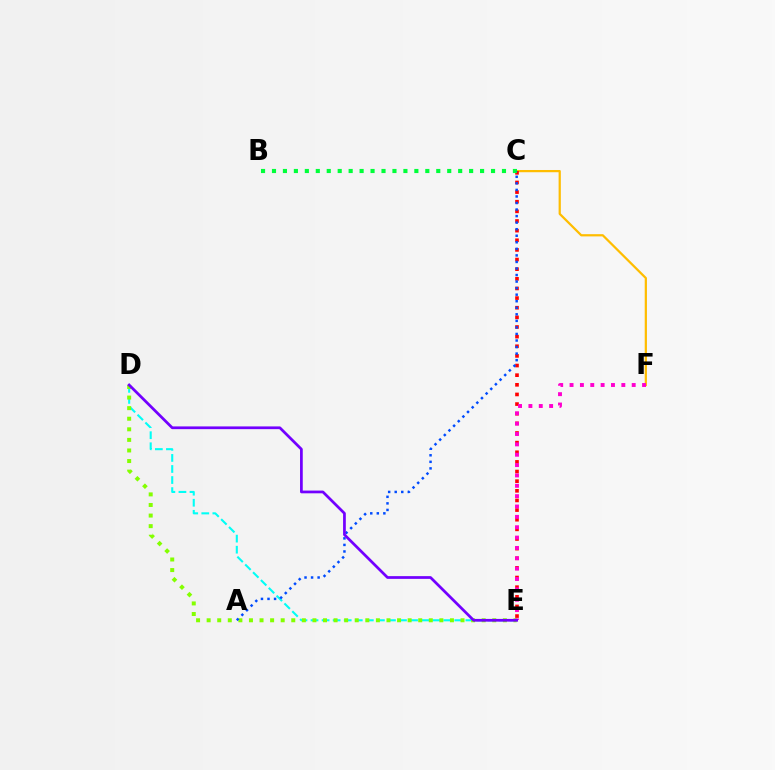{('D', 'E'): [{'color': '#00fff6', 'line_style': 'dashed', 'thickness': 1.5}, {'color': '#84ff00', 'line_style': 'dotted', 'thickness': 2.87}, {'color': '#7200ff', 'line_style': 'solid', 'thickness': 1.97}], ('C', 'F'): [{'color': '#ffbd00', 'line_style': 'solid', 'thickness': 1.6}], ('C', 'E'): [{'color': '#ff0000', 'line_style': 'dotted', 'thickness': 2.62}], ('B', 'C'): [{'color': '#00ff39', 'line_style': 'dotted', 'thickness': 2.98}], ('E', 'F'): [{'color': '#ff00cf', 'line_style': 'dotted', 'thickness': 2.81}], ('A', 'C'): [{'color': '#004bff', 'line_style': 'dotted', 'thickness': 1.78}]}